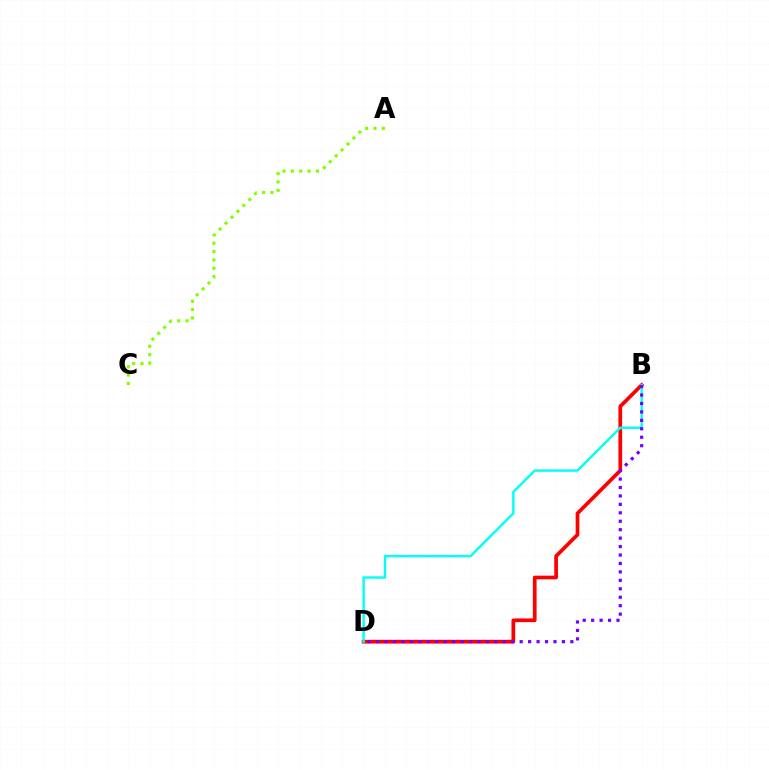{('B', 'D'): [{'color': '#ff0000', 'line_style': 'solid', 'thickness': 2.67}, {'color': '#00fff6', 'line_style': 'solid', 'thickness': 1.73}, {'color': '#7200ff', 'line_style': 'dotted', 'thickness': 2.29}], ('A', 'C'): [{'color': '#84ff00', 'line_style': 'dotted', 'thickness': 2.27}]}